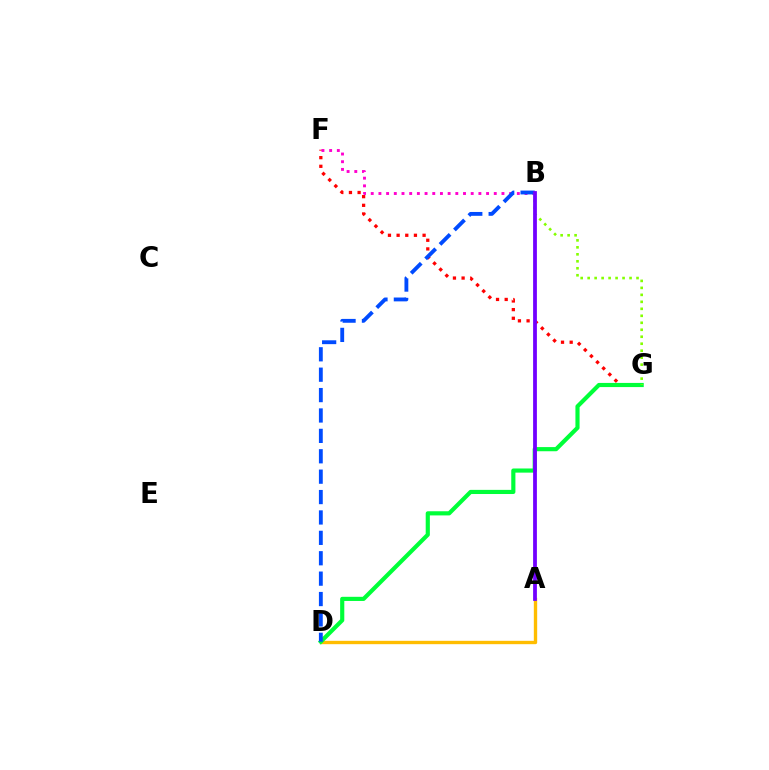{('F', 'G'): [{'color': '#ff0000', 'line_style': 'dotted', 'thickness': 2.35}], ('A', 'B'): [{'color': '#00fff6', 'line_style': 'dashed', 'thickness': 1.59}, {'color': '#7200ff', 'line_style': 'solid', 'thickness': 2.72}], ('A', 'D'): [{'color': '#ffbd00', 'line_style': 'solid', 'thickness': 2.42}], ('D', 'G'): [{'color': '#00ff39', 'line_style': 'solid', 'thickness': 2.99}], ('B', 'F'): [{'color': '#ff00cf', 'line_style': 'dotted', 'thickness': 2.09}], ('B', 'D'): [{'color': '#004bff', 'line_style': 'dashed', 'thickness': 2.77}], ('B', 'G'): [{'color': '#84ff00', 'line_style': 'dotted', 'thickness': 1.9}]}